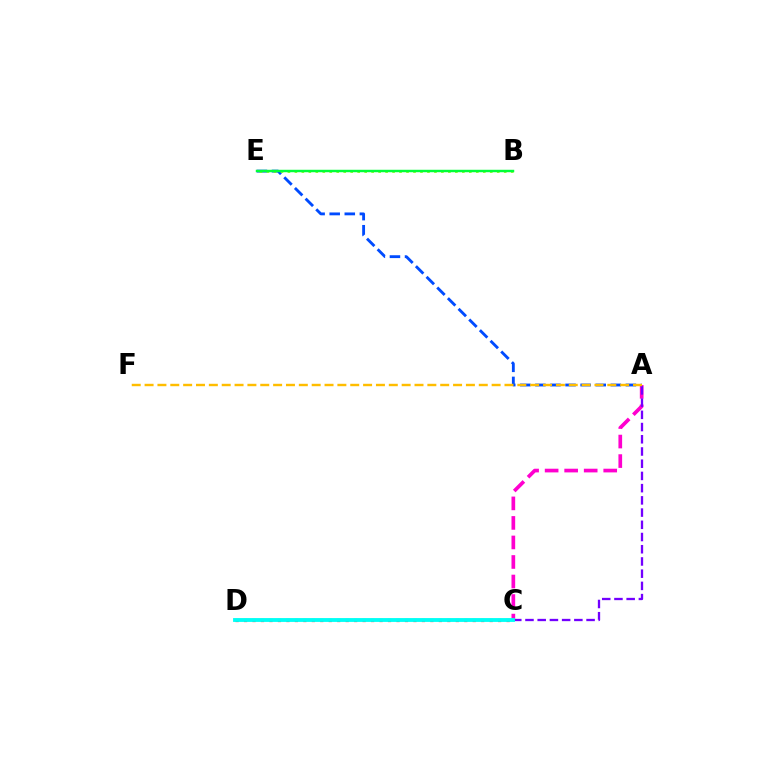{('A', 'C'): [{'color': '#ff00cf', 'line_style': 'dashed', 'thickness': 2.65}, {'color': '#7200ff', 'line_style': 'dashed', 'thickness': 1.66}], ('A', 'E'): [{'color': '#004bff', 'line_style': 'dashed', 'thickness': 2.05}], ('C', 'D'): [{'color': '#ff0000', 'line_style': 'dotted', 'thickness': 2.3}, {'color': '#00fff6', 'line_style': 'solid', 'thickness': 2.77}], ('B', 'E'): [{'color': '#84ff00', 'line_style': 'dotted', 'thickness': 1.9}, {'color': '#00ff39', 'line_style': 'solid', 'thickness': 1.76}], ('A', 'F'): [{'color': '#ffbd00', 'line_style': 'dashed', 'thickness': 1.75}]}